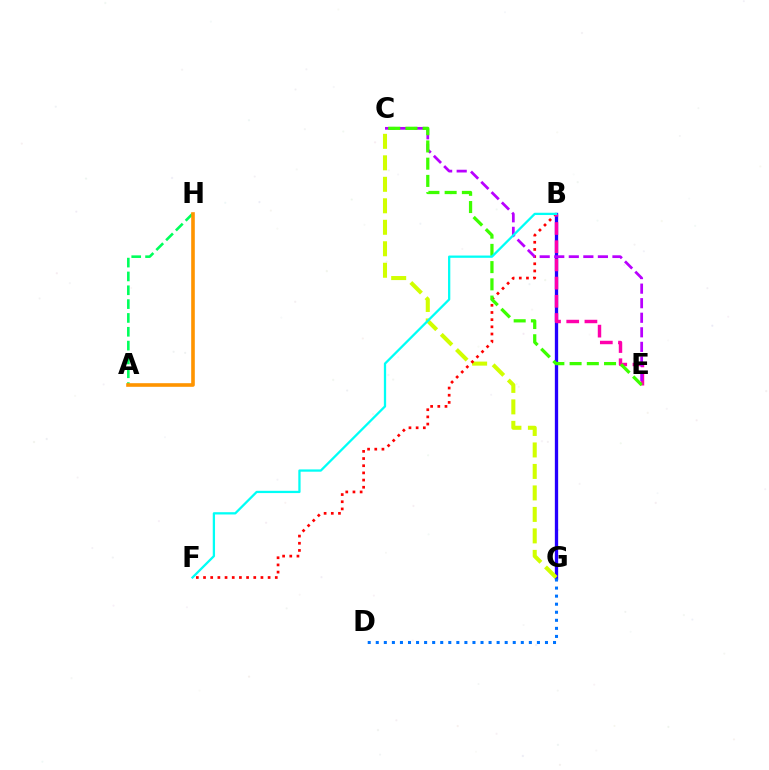{('B', 'G'): [{'color': '#2500ff', 'line_style': 'solid', 'thickness': 2.38}], ('C', 'G'): [{'color': '#d1ff00', 'line_style': 'dashed', 'thickness': 2.92}], ('B', 'F'): [{'color': '#ff0000', 'line_style': 'dotted', 'thickness': 1.95}, {'color': '#00fff6', 'line_style': 'solid', 'thickness': 1.64}], ('D', 'G'): [{'color': '#0074ff', 'line_style': 'dotted', 'thickness': 2.19}], ('B', 'E'): [{'color': '#ff00ac', 'line_style': 'dashed', 'thickness': 2.47}], ('C', 'E'): [{'color': '#b900ff', 'line_style': 'dashed', 'thickness': 1.98}, {'color': '#3dff00', 'line_style': 'dashed', 'thickness': 2.34}], ('A', 'H'): [{'color': '#00ff5c', 'line_style': 'dashed', 'thickness': 1.88}, {'color': '#ff9400', 'line_style': 'solid', 'thickness': 2.61}]}